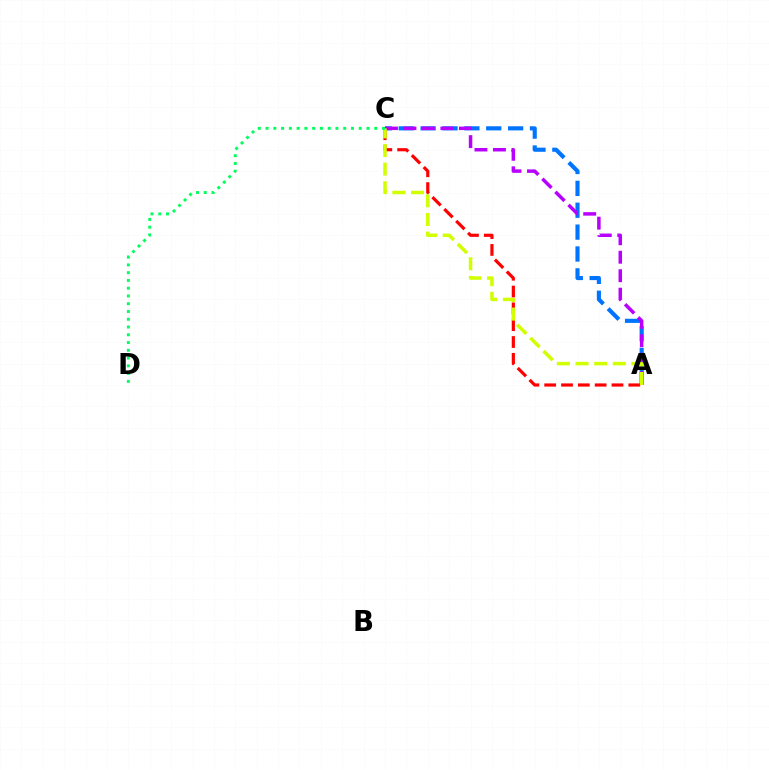{('A', 'C'): [{'color': '#ff0000', 'line_style': 'dashed', 'thickness': 2.29}, {'color': '#0074ff', 'line_style': 'dashed', 'thickness': 2.97}, {'color': '#b900ff', 'line_style': 'dashed', 'thickness': 2.51}, {'color': '#d1ff00', 'line_style': 'dashed', 'thickness': 2.53}], ('C', 'D'): [{'color': '#00ff5c', 'line_style': 'dotted', 'thickness': 2.11}]}